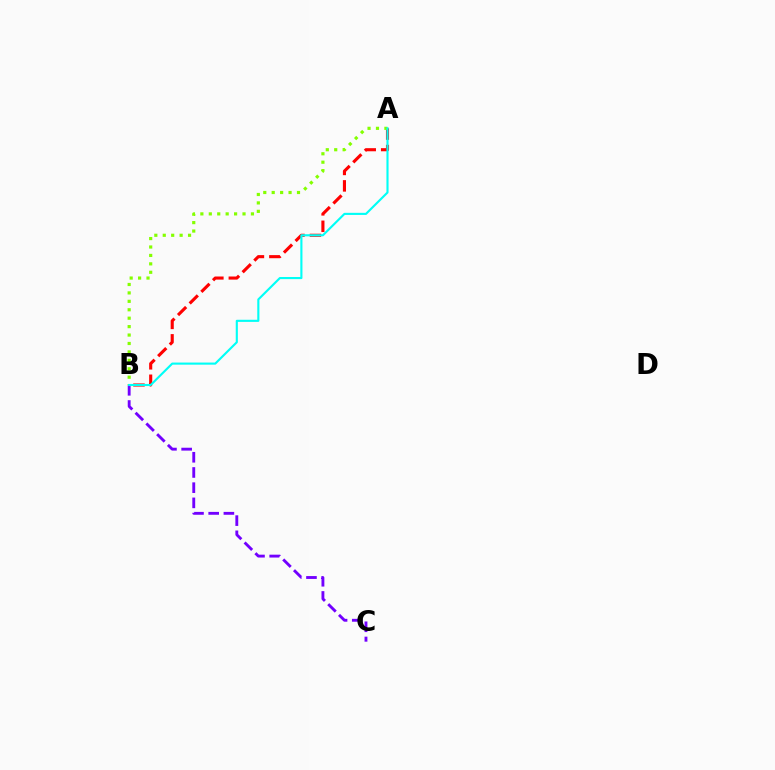{('B', 'C'): [{'color': '#7200ff', 'line_style': 'dashed', 'thickness': 2.07}], ('A', 'B'): [{'color': '#ff0000', 'line_style': 'dashed', 'thickness': 2.24}, {'color': '#84ff00', 'line_style': 'dotted', 'thickness': 2.29}, {'color': '#00fff6', 'line_style': 'solid', 'thickness': 1.53}]}